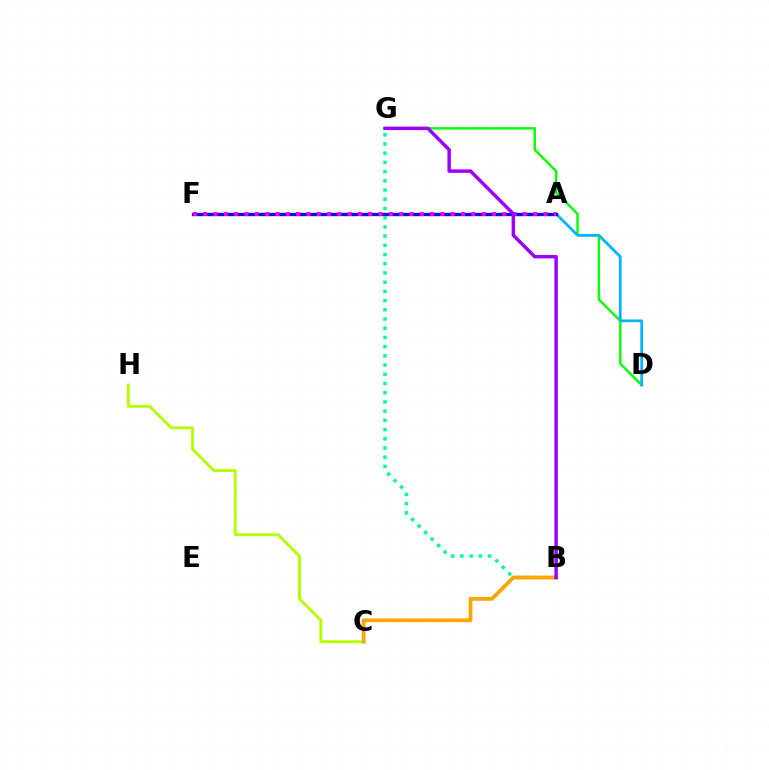{('D', 'G'): [{'color': '#08ff00', 'line_style': 'solid', 'thickness': 1.74}], ('A', 'D'): [{'color': '#00b5ff', 'line_style': 'solid', 'thickness': 1.95}], ('A', 'F'): [{'color': '#ff0000', 'line_style': 'dashed', 'thickness': 2.27}, {'color': '#0010ff', 'line_style': 'solid', 'thickness': 2.36}, {'color': '#ff00bd', 'line_style': 'dotted', 'thickness': 2.8}], ('C', 'H'): [{'color': '#b3ff00', 'line_style': 'solid', 'thickness': 2.06}], ('B', 'G'): [{'color': '#00ff9d', 'line_style': 'dotted', 'thickness': 2.5}, {'color': '#9b00ff', 'line_style': 'solid', 'thickness': 2.5}], ('B', 'C'): [{'color': '#ffa500', 'line_style': 'solid', 'thickness': 2.73}]}